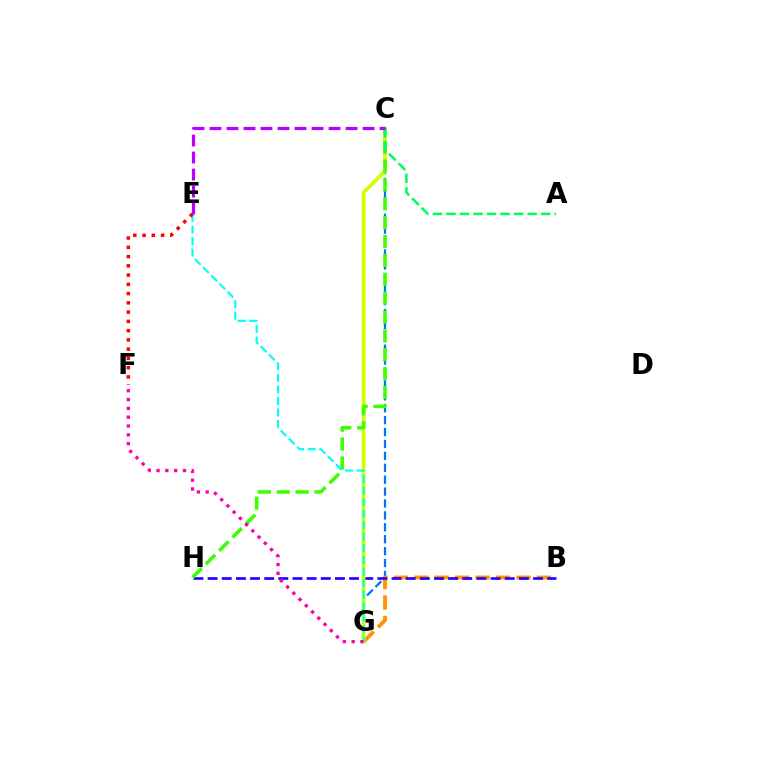{('C', 'G'): [{'color': '#0074ff', 'line_style': 'dashed', 'thickness': 1.62}, {'color': '#d1ff00', 'line_style': 'solid', 'thickness': 2.68}], ('B', 'G'): [{'color': '#ff9400', 'line_style': 'dashed', 'thickness': 2.78}], ('B', 'H'): [{'color': '#2500ff', 'line_style': 'dashed', 'thickness': 1.92}], ('C', 'H'): [{'color': '#3dff00', 'line_style': 'dashed', 'thickness': 2.56}], ('E', 'G'): [{'color': '#00fff6', 'line_style': 'dashed', 'thickness': 1.57}], ('E', 'F'): [{'color': '#ff0000', 'line_style': 'dotted', 'thickness': 2.52}], ('F', 'G'): [{'color': '#ff00ac', 'line_style': 'dotted', 'thickness': 2.4}], ('A', 'C'): [{'color': '#00ff5c', 'line_style': 'dashed', 'thickness': 1.84}], ('C', 'E'): [{'color': '#b900ff', 'line_style': 'dashed', 'thickness': 2.31}]}